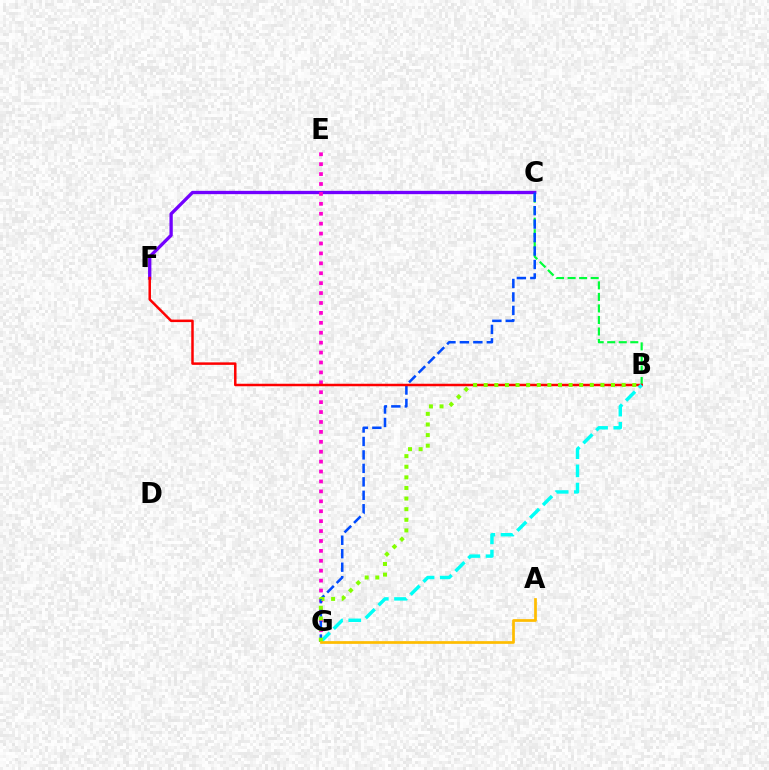{('C', 'F'): [{'color': '#7200ff', 'line_style': 'solid', 'thickness': 2.38}], ('B', 'C'): [{'color': '#00ff39', 'line_style': 'dashed', 'thickness': 1.57}], ('E', 'G'): [{'color': '#ff00cf', 'line_style': 'dotted', 'thickness': 2.69}], ('C', 'G'): [{'color': '#004bff', 'line_style': 'dashed', 'thickness': 1.83}], ('B', 'F'): [{'color': '#ff0000', 'line_style': 'solid', 'thickness': 1.8}], ('B', 'G'): [{'color': '#00fff6', 'line_style': 'dashed', 'thickness': 2.47}, {'color': '#84ff00', 'line_style': 'dotted', 'thickness': 2.88}], ('A', 'G'): [{'color': '#ffbd00', 'line_style': 'solid', 'thickness': 1.96}]}